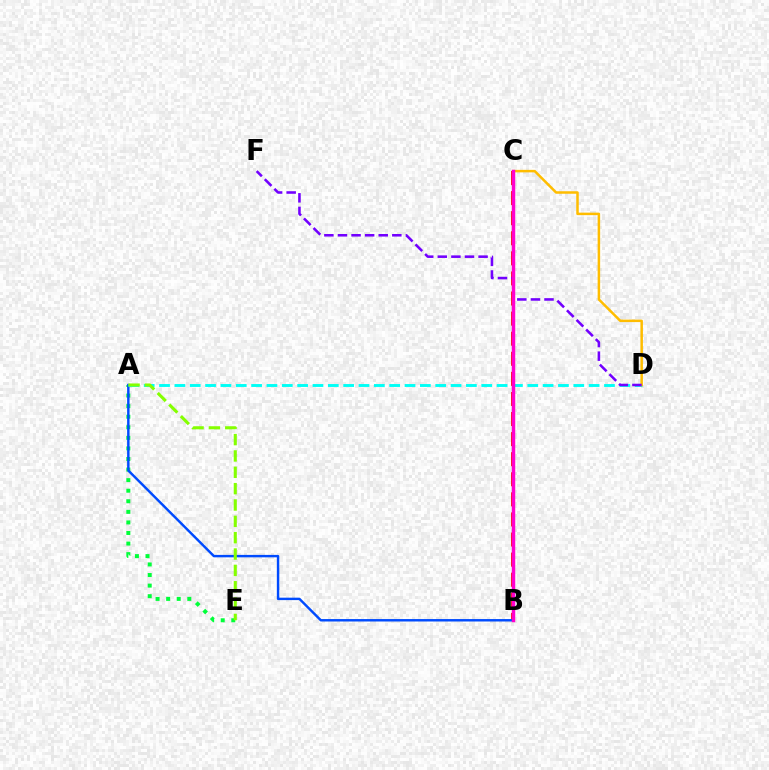{('B', 'C'): [{'color': '#ff0000', 'line_style': 'dashed', 'thickness': 2.73}, {'color': '#ff00cf', 'line_style': 'solid', 'thickness': 2.48}], ('A', 'E'): [{'color': '#00ff39', 'line_style': 'dotted', 'thickness': 2.87}, {'color': '#84ff00', 'line_style': 'dashed', 'thickness': 2.22}], ('A', 'B'): [{'color': '#004bff', 'line_style': 'solid', 'thickness': 1.75}], ('A', 'D'): [{'color': '#00fff6', 'line_style': 'dashed', 'thickness': 2.08}], ('C', 'D'): [{'color': '#ffbd00', 'line_style': 'solid', 'thickness': 1.8}], ('D', 'F'): [{'color': '#7200ff', 'line_style': 'dashed', 'thickness': 1.85}]}